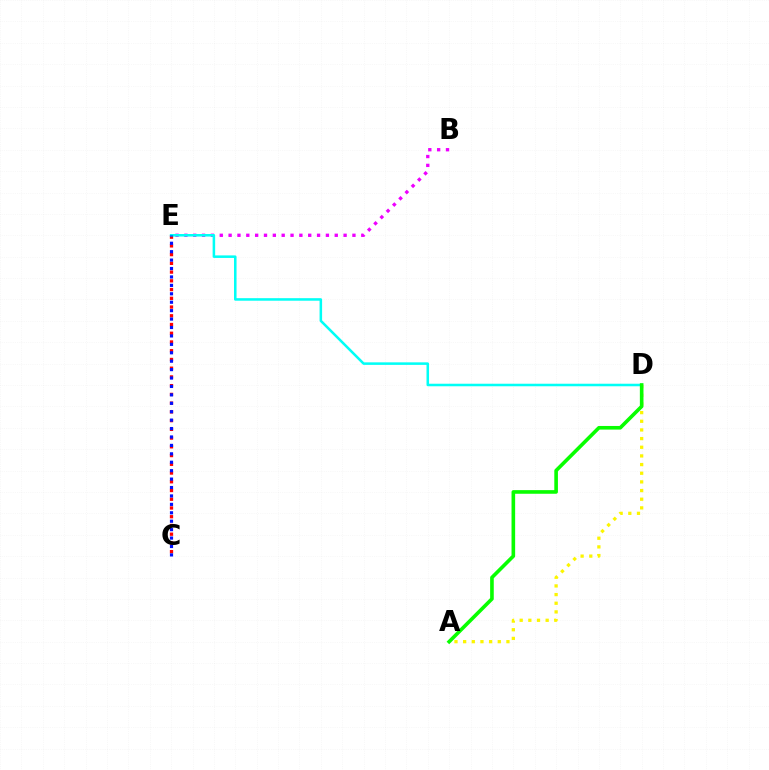{('B', 'E'): [{'color': '#ee00ff', 'line_style': 'dotted', 'thickness': 2.4}], ('C', 'E'): [{'color': '#ff0000', 'line_style': 'dotted', 'thickness': 2.37}, {'color': '#0010ff', 'line_style': 'dotted', 'thickness': 2.29}], ('D', 'E'): [{'color': '#00fff6', 'line_style': 'solid', 'thickness': 1.83}], ('A', 'D'): [{'color': '#fcf500', 'line_style': 'dotted', 'thickness': 2.35}, {'color': '#08ff00', 'line_style': 'solid', 'thickness': 2.61}]}